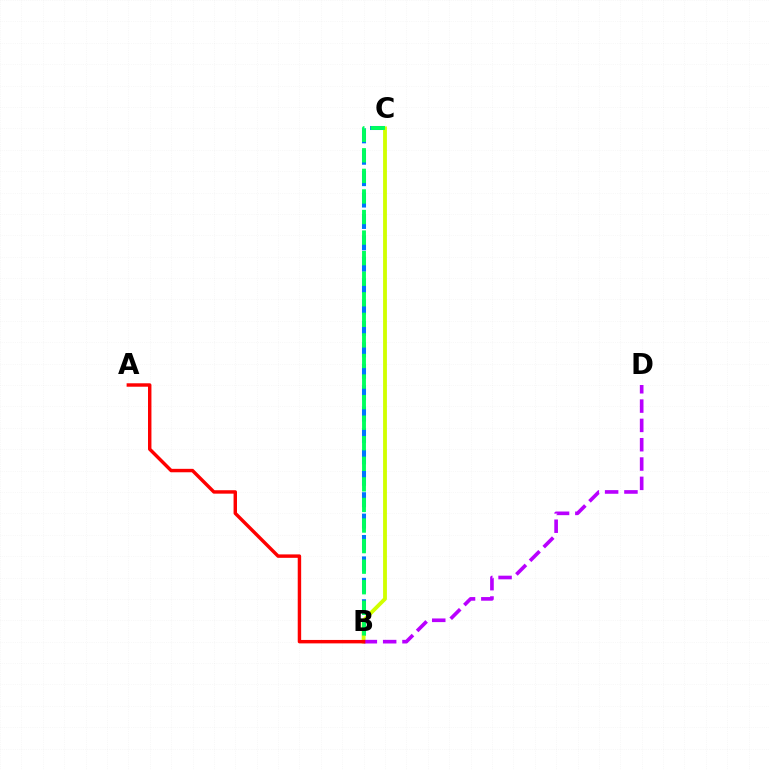{('B', 'C'): [{'color': '#0074ff', 'line_style': 'dashed', 'thickness': 2.91}, {'color': '#d1ff00', 'line_style': 'solid', 'thickness': 2.76}, {'color': '#00ff5c', 'line_style': 'dashed', 'thickness': 2.79}], ('B', 'D'): [{'color': '#b900ff', 'line_style': 'dashed', 'thickness': 2.62}], ('A', 'B'): [{'color': '#ff0000', 'line_style': 'solid', 'thickness': 2.47}]}